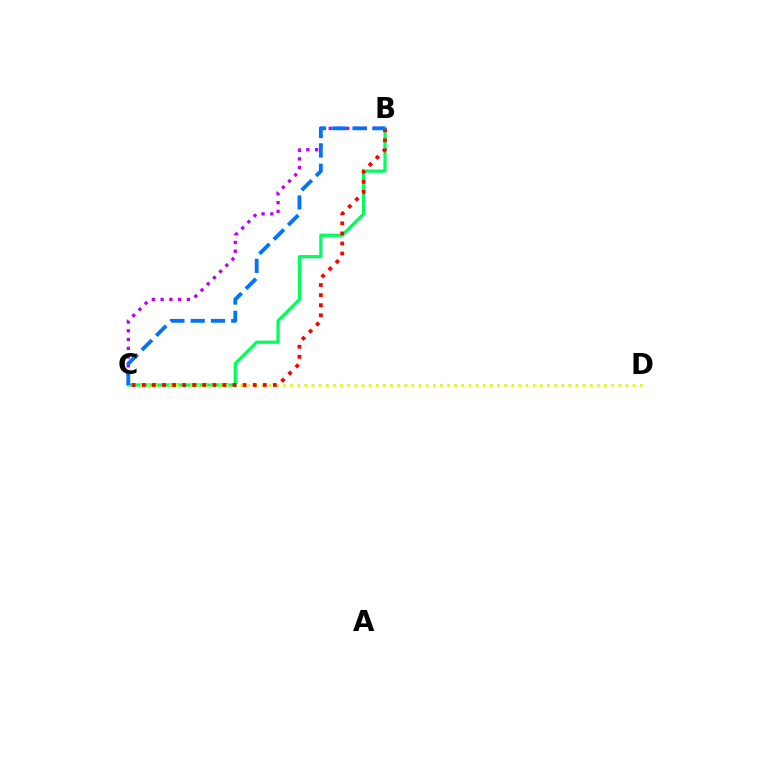{('B', 'C'): [{'color': '#00ff5c', 'line_style': 'solid', 'thickness': 2.32}, {'color': '#b900ff', 'line_style': 'dotted', 'thickness': 2.38}, {'color': '#ff0000', 'line_style': 'dotted', 'thickness': 2.74}, {'color': '#0074ff', 'line_style': 'dashed', 'thickness': 2.76}], ('C', 'D'): [{'color': '#d1ff00', 'line_style': 'dotted', 'thickness': 1.94}]}